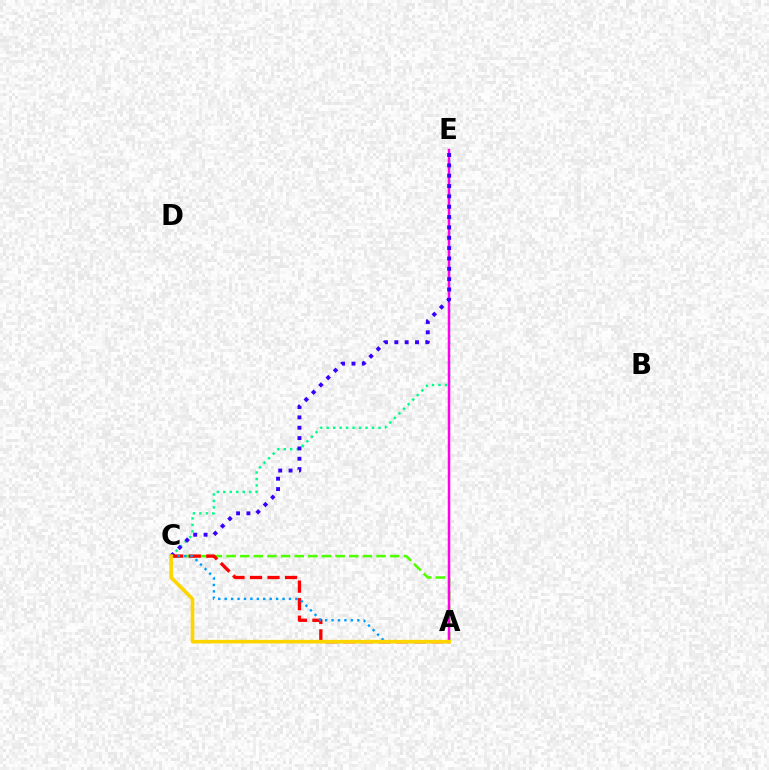{('A', 'C'): [{'color': '#4fff00', 'line_style': 'dashed', 'thickness': 1.85}, {'color': '#ff0000', 'line_style': 'dashed', 'thickness': 2.38}, {'color': '#009eff', 'line_style': 'dotted', 'thickness': 1.75}, {'color': '#ffd500', 'line_style': 'solid', 'thickness': 2.62}], ('C', 'E'): [{'color': '#00ff86', 'line_style': 'dotted', 'thickness': 1.76}, {'color': '#3700ff', 'line_style': 'dotted', 'thickness': 2.81}], ('A', 'E'): [{'color': '#ff00ed', 'line_style': 'solid', 'thickness': 1.8}]}